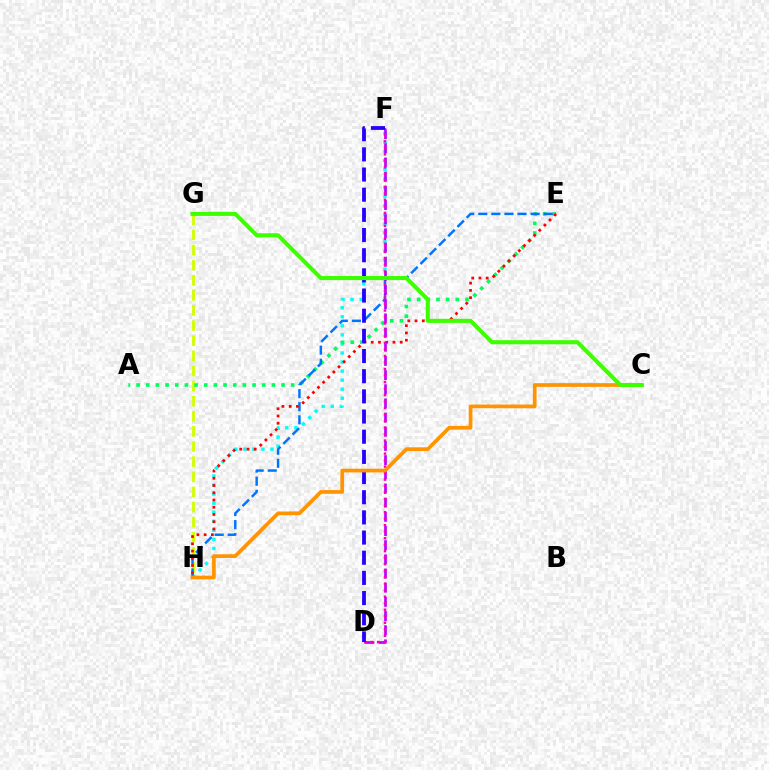{('F', 'H'): [{'color': '#00fff6', 'line_style': 'dotted', 'thickness': 2.46}], ('G', 'H'): [{'color': '#d1ff00', 'line_style': 'dashed', 'thickness': 2.05}], ('A', 'E'): [{'color': '#00ff5c', 'line_style': 'dotted', 'thickness': 2.63}], ('E', 'H'): [{'color': '#0074ff', 'line_style': 'dashed', 'thickness': 1.78}, {'color': '#ff0000', 'line_style': 'dotted', 'thickness': 1.97}], ('D', 'F'): [{'color': '#b900ff', 'line_style': 'dashed', 'thickness': 1.93}, {'color': '#ff00ac', 'line_style': 'dotted', 'thickness': 1.77}, {'color': '#2500ff', 'line_style': 'dashed', 'thickness': 2.74}], ('C', 'H'): [{'color': '#ff9400', 'line_style': 'solid', 'thickness': 2.67}], ('C', 'G'): [{'color': '#3dff00', 'line_style': 'solid', 'thickness': 2.93}]}